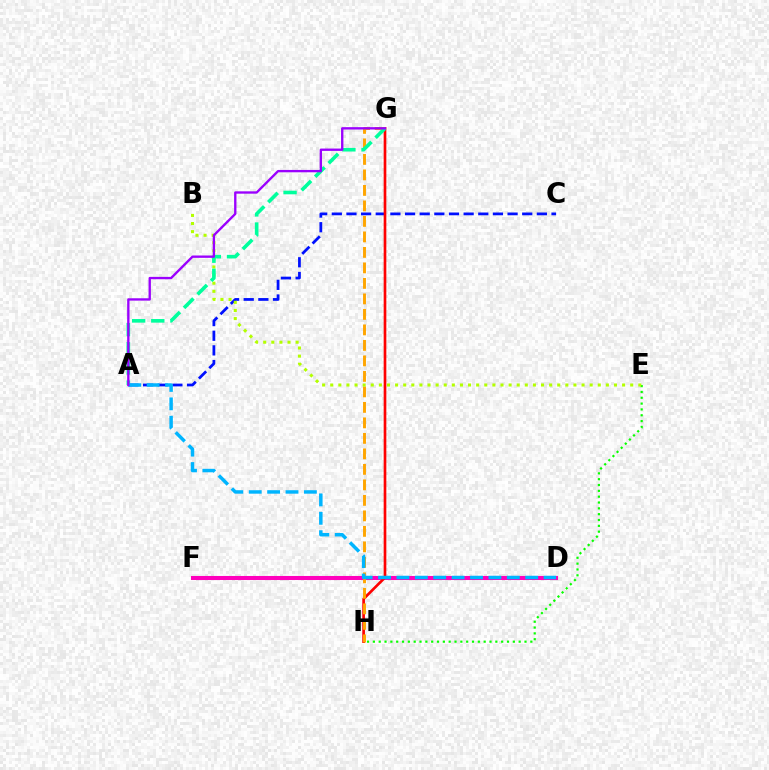{('A', 'C'): [{'color': '#0010ff', 'line_style': 'dashed', 'thickness': 1.99}], ('D', 'F'): [{'color': '#ff00bd', 'line_style': 'solid', 'thickness': 2.92}], ('G', 'H'): [{'color': '#ff0000', 'line_style': 'solid', 'thickness': 1.92}, {'color': '#ffa500', 'line_style': 'dashed', 'thickness': 2.11}], ('E', 'H'): [{'color': '#08ff00', 'line_style': 'dotted', 'thickness': 1.58}], ('B', 'E'): [{'color': '#b3ff00', 'line_style': 'dotted', 'thickness': 2.2}], ('A', 'G'): [{'color': '#00ff9d', 'line_style': 'dashed', 'thickness': 2.6}, {'color': '#9b00ff', 'line_style': 'solid', 'thickness': 1.69}], ('A', 'D'): [{'color': '#00b5ff', 'line_style': 'dashed', 'thickness': 2.5}]}